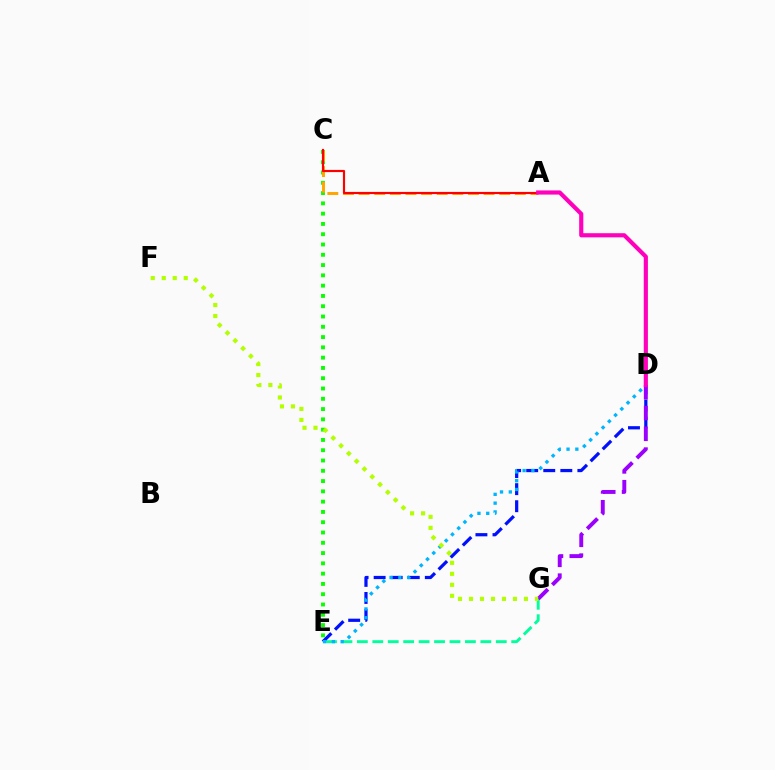{('C', 'E'): [{'color': '#08ff00', 'line_style': 'dotted', 'thickness': 2.79}], ('A', 'C'): [{'color': '#ffa500', 'line_style': 'dashed', 'thickness': 2.12}, {'color': '#ff0000', 'line_style': 'solid', 'thickness': 1.56}], ('E', 'G'): [{'color': '#00ff9d', 'line_style': 'dashed', 'thickness': 2.1}], ('D', 'E'): [{'color': '#0010ff', 'line_style': 'dashed', 'thickness': 2.32}, {'color': '#00b5ff', 'line_style': 'dotted', 'thickness': 2.39}], ('D', 'G'): [{'color': '#9b00ff', 'line_style': 'dashed', 'thickness': 2.82}], ('A', 'D'): [{'color': '#ff00bd', 'line_style': 'solid', 'thickness': 2.98}], ('F', 'G'): [{'color': '#b3ff00', 'line_style': 'dotted', 'thickness': 2.99}]}